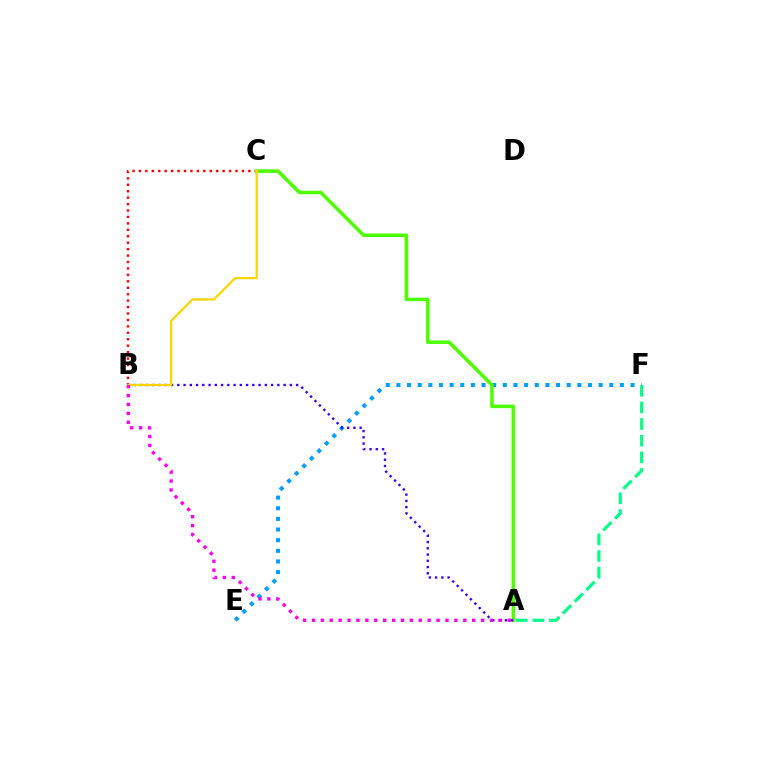{('E', 'F'): [{'color': '#009eff', 'line_style': 'dotted', 'thickness': 2.89}], ('B', 'C'): [{'color': '#ff0000', 'line_style': 'dotted', 'thickness': 1.75}, {'color': '#ffd500', 'line_style': 'solid', 'thickness': 1.64}], ('A', 'C'): [{'color': '#4fff00', 'line_style': 'solid', 'thickness': 2.55}], ('A', 'B'): [{'color': '#3700ff', 'line_style': 'dotted', 'thickness': 1.7}, {'color': '#ff00ed', 'line_style': 'dotted', 'thickness': 2.42}], ('A', 'F'): [{'color': '#00ff86', 'line_style': 'dashed', 'thickness': 2.26}]}